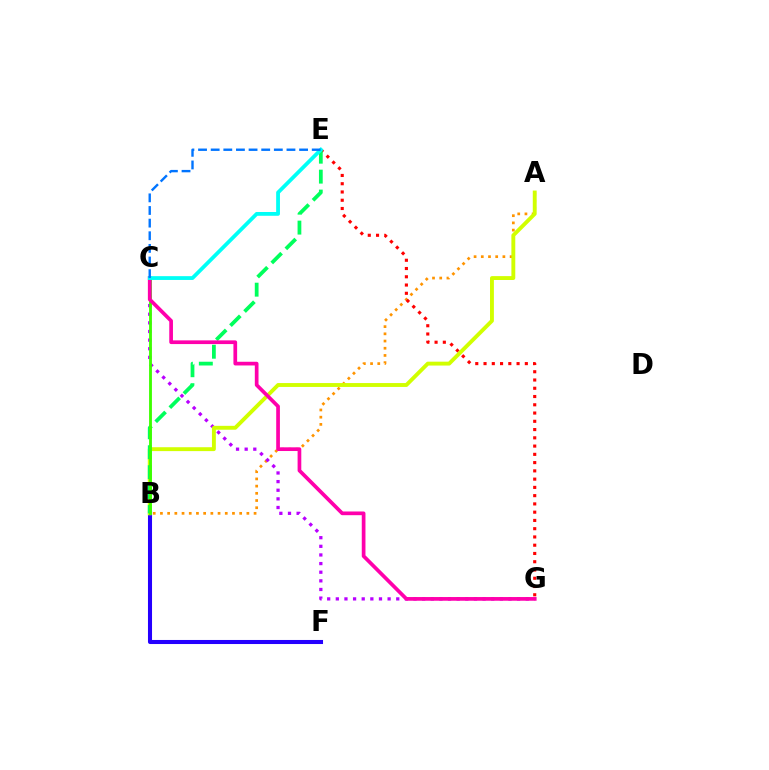{('B', 'F'): [{'color': '#2500ff', 'line_style': 'solid', 'thickness': 2.92}], ('A', 'B'): [{'color': '#ff9400', 'line_style': 'dotted', 'thickness': 1.96}, {'color': '#d1ff00', 'line_style': 'solid', 'thickness': 2.8}], ('C', 'G'): [{'color': '#b900ff', 'line_style': 'dotted', 'thickness': 2.35}, {'color': '#ff00ac', 'line_style': 'solid', 'thickness': 2.66}], ('E', 'G'): [{'color': '#ff0000', 'line_style': 'dotted', 'thickness': 2.24}], ('B', 'E'): [{'color': '#00ff5c', 'line_style': 'dashed', 'thickness': 2.71}], ('B', 'C'): [{'color': '#3dff00', 'line_style': 'solid', 'thickness': 2.04}], ('C', 'E'): [{'color': '#00fff6', 'line_style': 'solid', 'thickness': 2.73}, {'color': '#0074ff', 'line_style': 'dashed', 'thickness': 1.72}]}